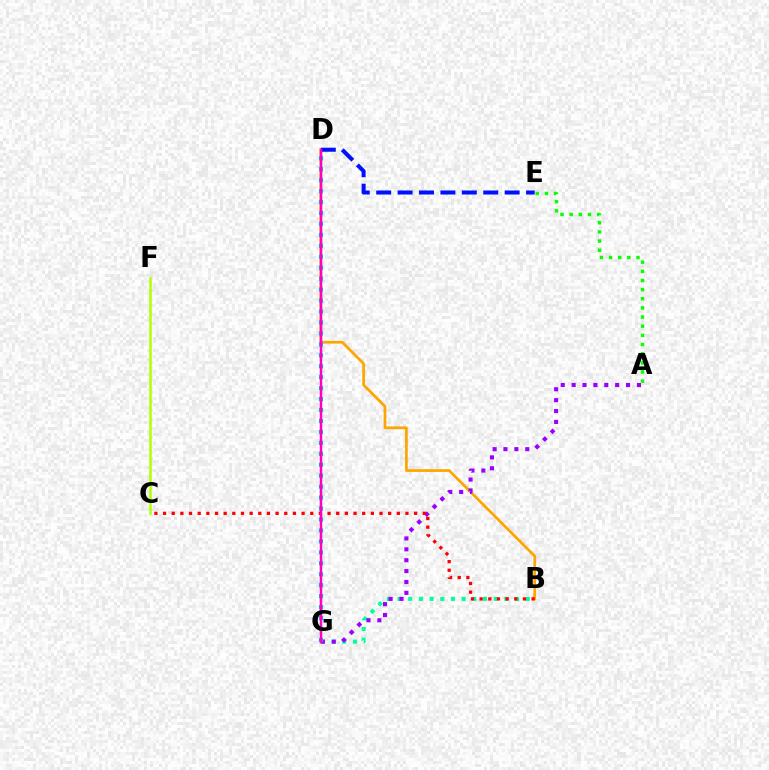{('B', 'D'): [{'color': '#ffa500', 'line_style': 'solid', 'thickness': 1.96}], ('D', 'E'): [{'color': '#0010ff', 'line_style': 'dashed', 'thickness': 2.91}], ('B', 'G'): [{'color': '#00ff9d', 'line_style': 'dotted', 'thickness': 2.9}], ('C', 'F'): [{'color': '#b3ff00', 'line_style': 'solid', 'thickness': 1.81}], ('A', 'E'): [{'color': '#08ff00', 'line_style': 'dotted', 'thickness': 2.49}], ('A', 'G'): [{'color': '#9b00ff', 'line_style': 'dotted', 'thickness': 2.96}], ('B', 'C'): [{'color': '#ff0000', 'line_style': 'dotted', 'thickness': 2.35}], ('D', 'G'): [{'color': '#00b5ff', 'line_style': 'dotted', 'thickness': 2.97}, {'color': '#ff00bd', 'line_style': 'solid', 'thickness': 1.78}]}